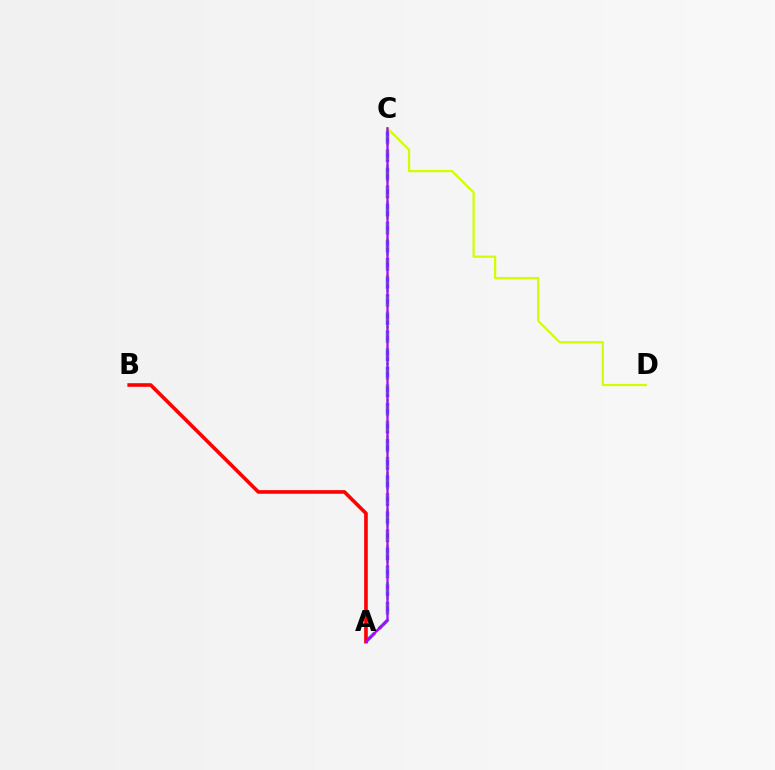{('A', 'C'): [{'color': '#0074ff', 'line_style': 'dashed', 'thickness': 2.46}, {'color': '#00ff5c', 'line_style': 'dotted', 'thickness': 1.99}, {'color': '#b900ff', 'line_style': 'solid', 'thickness': 1.65}], ('A', 'B'): [{'color': '#ff0000', 'line_style': 'solid', 'thickness': 2.61}], ('C', 'D'): [{'color': '#d1ff00', 'line_style': 'solid', 'thickness': 1.62}]}